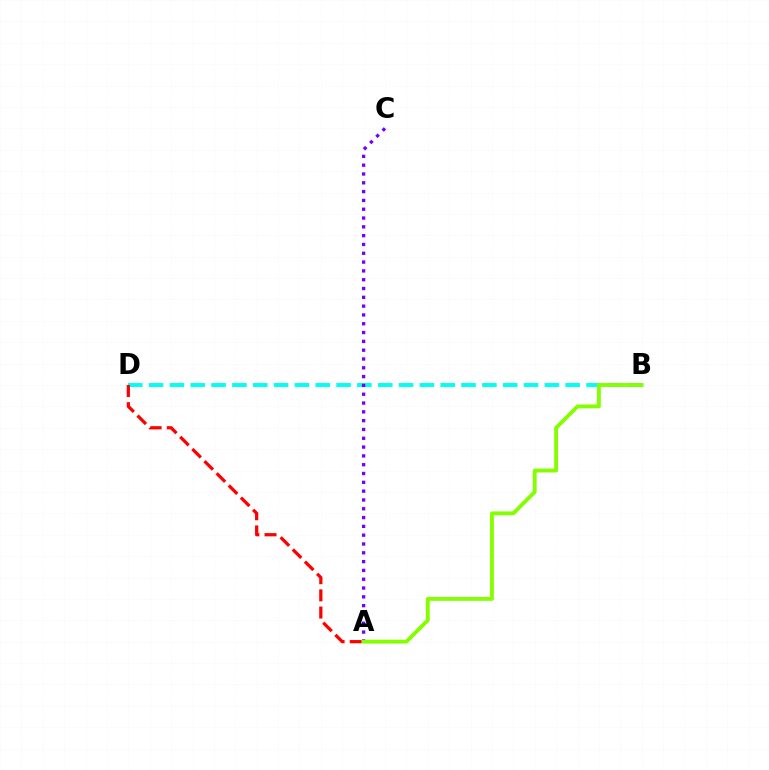{('B', 'D'): [{'color': '#00fff6', 'line_style': 'dashed', 'thickness': 2.83}], ('A', 'C'): [{'color': '#7200ff', 'line_style': 'dotted', 'thickness': 2.39}], ('A', 'D'): [{'color': '#ff0000', 'line_style': 'dashed', 'thickness': 2.33}], ('A', 'B'): [{'color': '#84ff00', 'line_style': 'solid', 'thickness': 2.77}]}